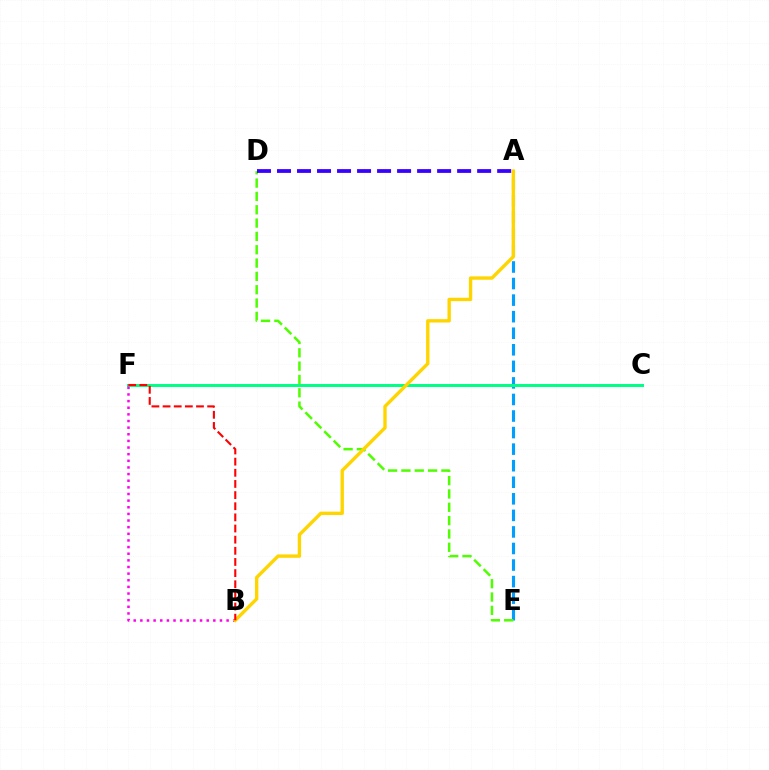{('A', 'E'): [{'color': '#009eff', 'line_style': 'dashed', 'thickness': 2.25}], ('C', 'F'): [{'color': '#00ff86', 'line_style': 'solid', 'thickness': 2.14}], ('D', 'E'): [{'color': '#4fff00', 'line_style': 'dashed', 'thickness': 1.81}], ('B', 'F'): [{'color': '#ff00ed', 'line_style': 'dotted', 'thickness': 1.8}, {'color': '#ff0000', 'line_style': 'dashed', 'thickness': 1.51}], ('A', 'B'): [{'color': '#ffd500', 'line_style': 'solid', 'thickness': 2.43}], ('A', 'D'): [{'color': '#3700ff', 'line_style': 'dashed', 'thickness': 2.72}]}